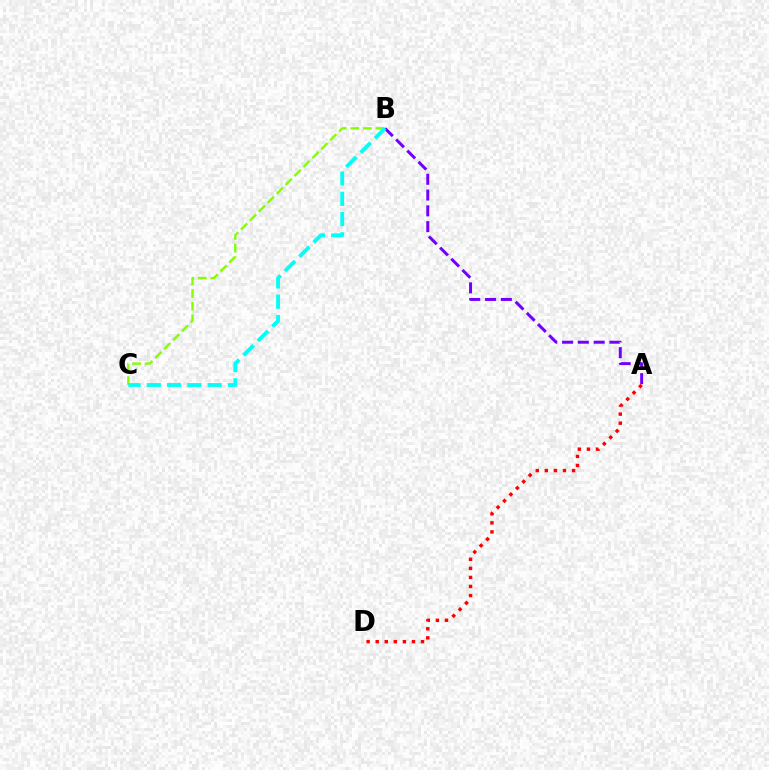{('A', 'B'): [{'color': '#7200ff', 'line_style': 'dashed', 'thickness': 2.14}], ('B', 'C'): [{'color': '#84ff00', 'line_style': 'dashed', 'thickness': 1.71}, {'color': '#00fff6', 'line_style': 'dashed', 'thickness': 2.75}], ('A', 'D'): [{'color': '#ff0000', 'line_style': 'dotted', 'thickness': 2.46}]}